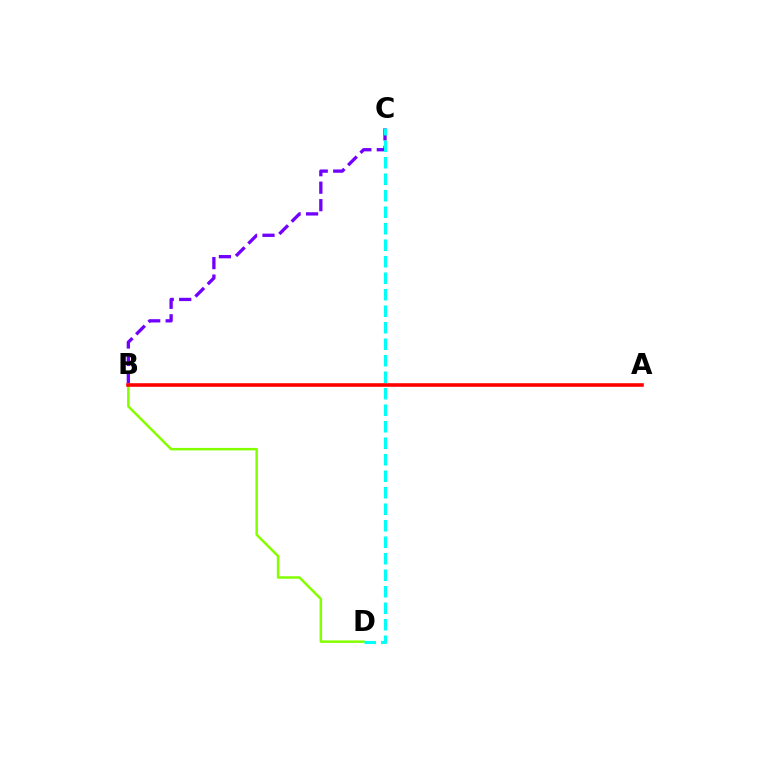{('B', 'C'): [{'color': '#7200ff', 'line_style': 'dashed', 'thickness': 2.37}], ('B', 'D'): [{'color': '#84ff00', 'line_style': 'solid', 'thickness': 1.8}], ('A', 'B'): [{'color': '#ff0000', 'line_style': 'solid', 'thickness': 2.57}], ('C', 'D'): [{'color': '#00fff6', 'line_style': 'dashed', 'thickness': 2.24}]}